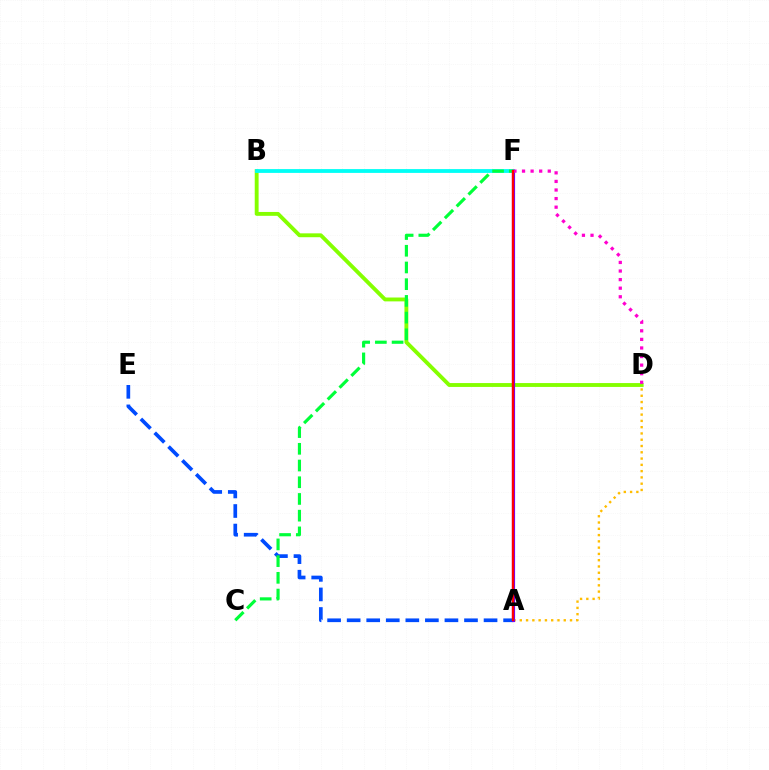{('A', 'D'): [{'color': '#ffbd00', 'line_style': 'dotted', 'thickness': 1.71}], ('B', 'D'): [{'color': '#84ff00', 'line_style': 'solid', 'thickness': 2.79}], ('B', 'F'): [{'color': '#00fff6', 'line_style': 'solid', 'thickness': 2.74}], ('A', 'E'): [{'color': '#004bff', 'line_style': 'dashed', 'thickness': 2.66}], ('A', 'F'): [{'color': '#7200ff', 'line_style': 'solid', 'thickness': 2.28}, {'color': '#ff0000', 'line_style': 'solid', 'thickness': 1.68}], ('D', 'F'): [{'color': '#ff00cf', 'line_style': 'dotted', 'thickness': 2.33}], ('C', 'F'): [{'color': '#00ff39', 'line_style': 'dashed', 'thickness': 2.27}]}